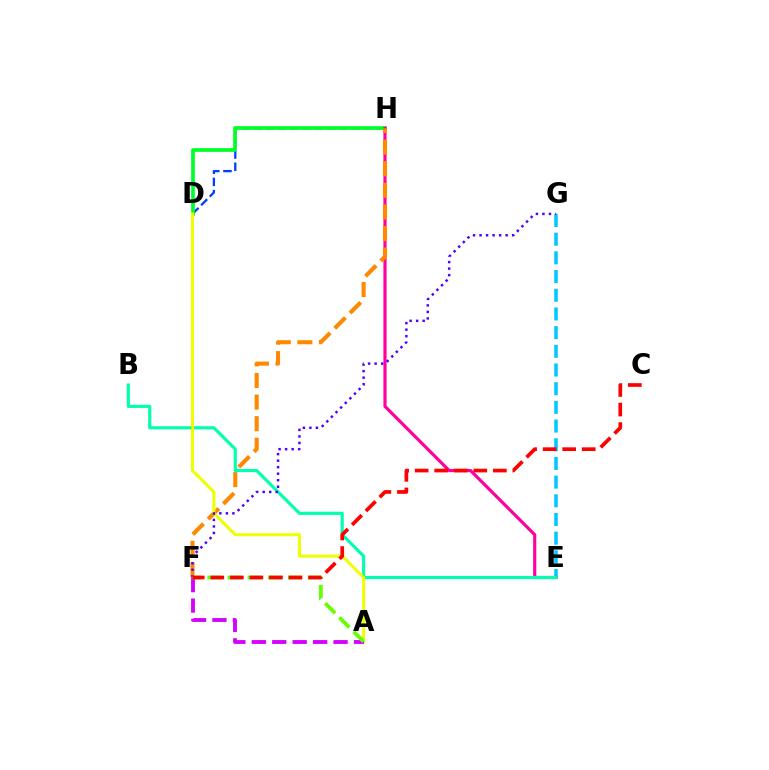{('D', 'H'): [{'color': '#003fff', 'line_style': 'dashed', 'thickness': 1.66}, {'color': '#00ff27', 'line_style': 'solid', 'thickness': 2.66}], ('E', 'G'): [{'color': '#00c7ff', 'line_style': 'dashed', 'thickness': 2.54}], ('E', 'H'): [{'color': '#ff00a0', 'line_style': 'solid', 'thickness': 2.28}], ('F', 'H'): [{'color': '#ff8800', 'line_style': 'dashed', 'thickness': 2.94}], ('B', 'E'): [{'color': '#00ffaf', 'line_style': 'solid', 'thickness': 2.26}], ('A', 'D'): [{'color': '#eeff00', 'line_style': 'solid', 'thickness': 2.18}], ('A', 'F'): [{'color': '#d600ff', 'line_style': 'dashed', 'thickness': 2.78}, {'color': '#66ff00', 'line_style': 'dashed', 'thickness': 2.74}], ('F', 'G'): [{'color': '#4f00ff', 'line_style': 'dotted', 'thickness': 1.77}], ('C', 'F'): [{'color': '#ff0000', 'line_style': 'dashed', 'thickness': 2.66}]}